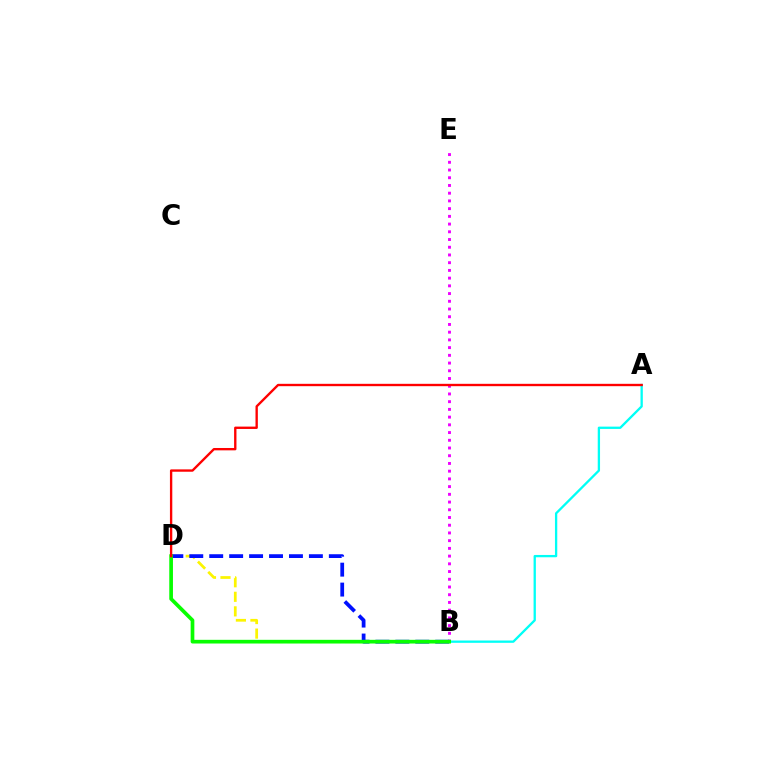{('B', 'E'): [{'color': '#ee00ff', 'line_style': 'dotted', 'thickness': 2.1}], ('B', 'D'): [{'color': '#fcf500', 'line_style': 'dashed', 'thickness': 1.98}, {'color': '#0010ff', 'line_style': 'dashed', 'thickness': 2.71}, {'color': '#08ff00', 'line_style': 'solid', 'thickness': 2.66}], ('A', 'B'): [{'color': '#00fff6', 'line_style': 'solid', 'thickness': 1.66}], ('A', 'D'): [{'color': '#ff0000', 'line_style': 'solid', 'thickness': 1.7}]}